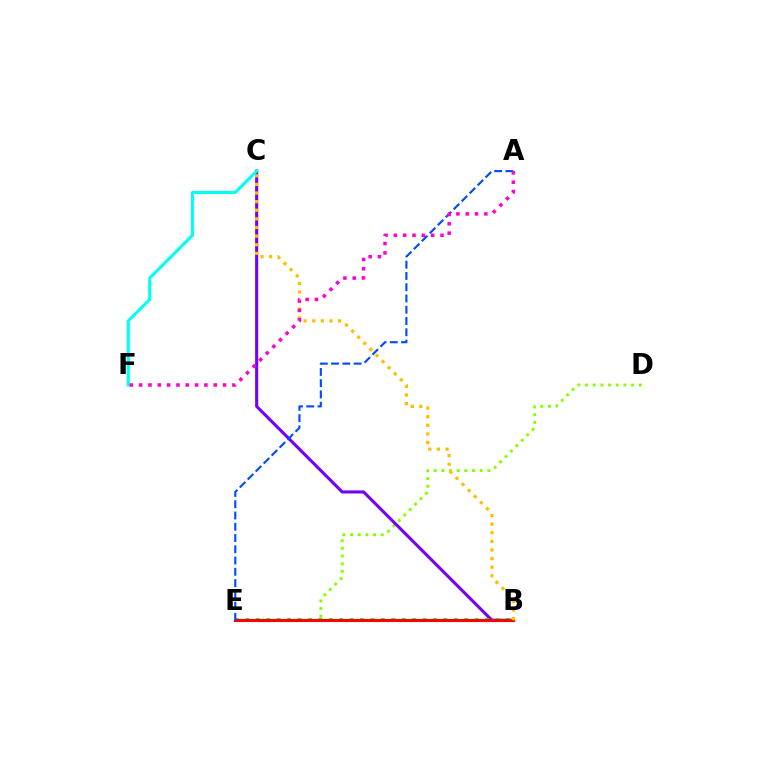{('D', 'E'): [{'color': '#84ff00', 'line_style': 'dotted', 'thickness': 2.08}], ('B', 'C'): [{'color': '#7200ff', 'line_style': 'solid', 'thickness': 2.22}, {'color': '#ffbd00', 'line_style': 'dotted', 'thickness': 2.34}], ('B', 'E'): [{'color': '#00ff39', 'line_style': 'dotted', 'thickness': 2.83}, {'color': '#ff0000', 'line_style': 'solid', 'thickness': 2.25}], ('C', 'F'): [{'color': '#00fff6', 'line_style': 'solid', 'thickness': 2.23}], ('A', 'E'): [{'color': '#004bff', 'line_style': 'dashed', 'thickness': 1.53}], ('A', 'F'): [{'color': '#ff00cf', 'line_style': 'dotted', 'thickness': 2.53}]}